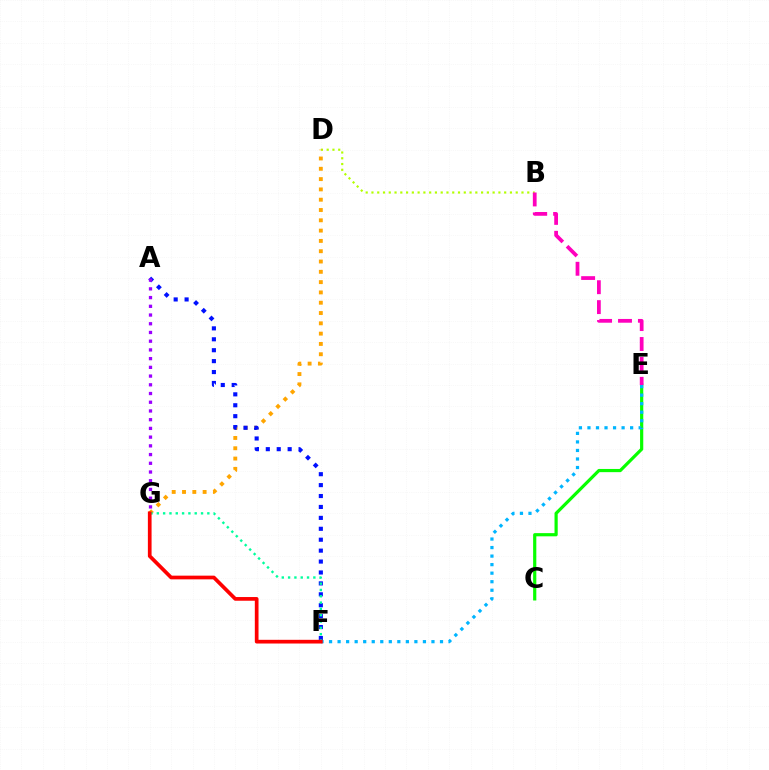{('B', 'D'): [{'color': '#b3ff00', 'line_style': 'dotted', 'thickness': 1.57}], ('C', 'E'): [{'color': '#08ff00', 'line_style': 'solid', 'thickness': 2.3}], ('E', 'F'): [{'color': '#00b5ff', 'line_style': 'dotted', 'thickness': 2.32}], ('D', 'G'): [{'color': '#ffa500', 'line_style': 'dotted', 'thickness': 2.8}], ('A', 'F'): [{'color': '#0010ff', 'line_style': 'dotted', 'thickness': 2.97}], ('F', 'G'): [{'color': '#00ff9d', 'line_style': 'dotted', 'thickness': 1.72}, {'color': '#ff0000', 'line_style': 'solid', 'thickness': 2.67}], ('B', 'E'): [{'color': '#ff00bd', 'line_style': 'dashed', 'thickness': 2.71}], ('A', 'G'): [{'color': '#9b00ff', 'line_style': 'dotted', 'thickness': 2.37}]}